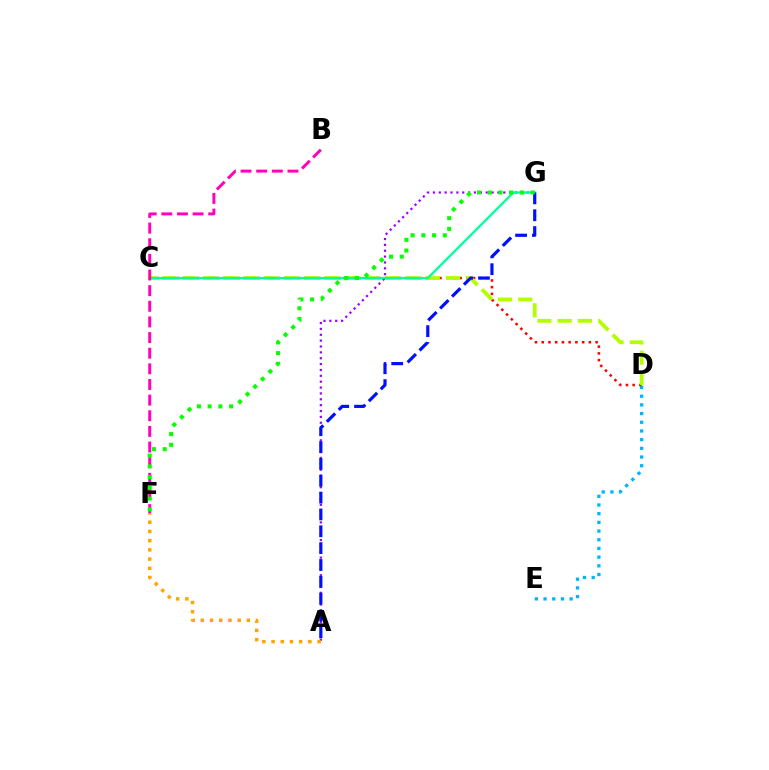{('D', 'E'): [{'color': '#00b5ff', 'line_style': 'dotted', 'thickness': 2.36}], ('A', 'G'): [{'color': '#9b00ff', 'line_style': 'dotted', 'thickness': 1.59}, {'color': '#0010ff', 'line_style': 'dashed', 'thickness': 2.29}], ('C', 'D'): [{'color': '#ff0000', 'line_style': 'dotted', 'thickness': 1.83}, {'color': '#b3ff00', 'line_style': 'dashed', 'thickness': 2.75}], ('A', 'F'): [{'color': '#ffa500', 'line_style': 'dotted', 'thickness': 2.5}], ('C', 'G'): [{'color': '#00ff9d', 'line_style': 'solid', 'thickness': 1.64}], ('B', 'F'): [{'color': '#ff00bd', 'line_style': 'dashed', 'thickness': 2.12}], ('F', 'G'): [{'color': '#08ff00', 'line_style': 'dotted', 'thickness': 2.92}]}